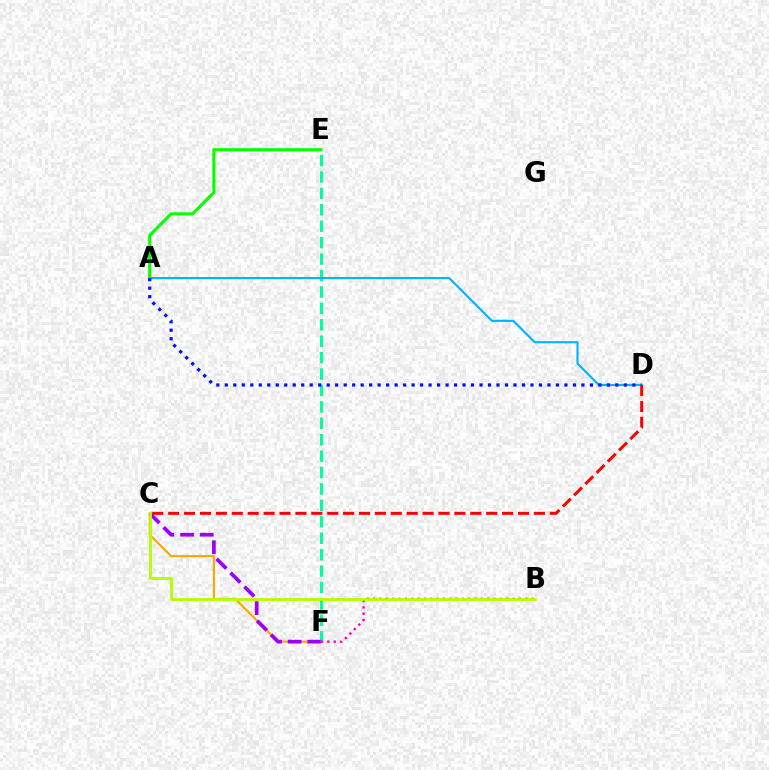{('E', 'F'): [{'color': '#00ff9d', 'line_style': 'dashed', 'thickness': 2.23}], ('C', 'F'): [{'color': '#ffa500', 'line_style': 'solid', 'thickness': 1.52}, {'color': '#9b00ff', 'line_style': 'dashed', 'thickness': 2.67}], ('B', 'F'): [{'color': '#ff00bd', 'line_style': 'dotted', 'thickness': 1.72}], ('A', 'E'): [{'color': '#08ff00', 'line_style': 'solid', 'thickness': 2.23}], ('A', 'D'): [{'color': '#00b5ff', 'line_style': 'solid', 'thickness': 1.53}, {'color': '#0010ff', 'line_style': 'dotted', 'thickness': 2.31}], ('B', 'C'): [{'color': '#b3ff00', 'line_style': 'solid', 'thickness': 2.02}], ('C', 'D'): [{'color': '#ff0000', 'line_style': 'dashed', 'thickness': 2.16}]}